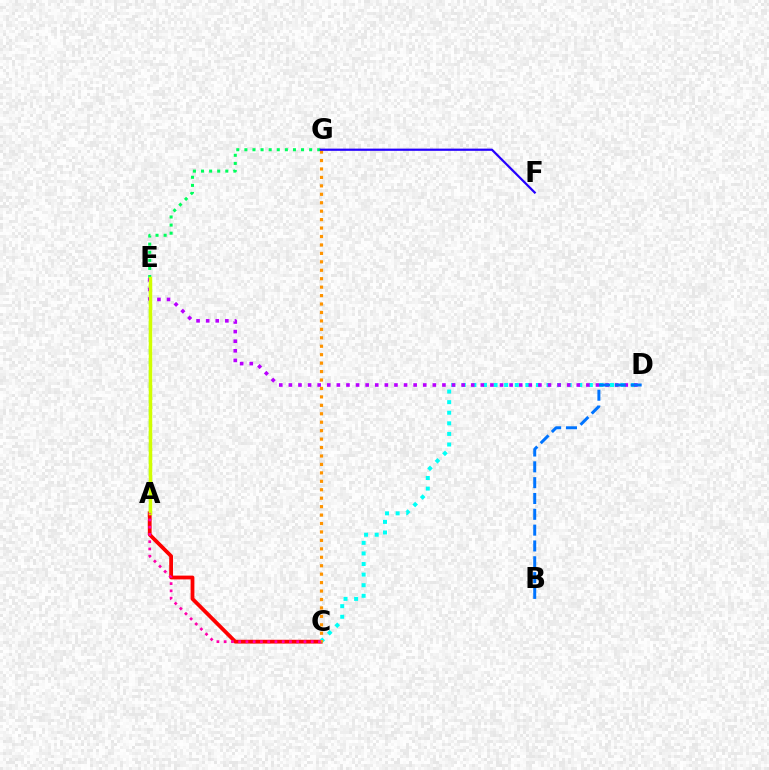{('E', 'G'): [{'color': '#00ff5c', 'line_style': 'dotted', 'thickness': 2.2}], ('A', 'C'): [{'color': '#ff0000', 'line_style': 'solid', 'thickness': 2.73}, {'color': '#ff00ac', 'line_style': 'dotted', 'thickness': 1.97}], ('C', 'D'): [{'color': '#00fff6', 'line_style': 'dotted', 'thickness': 2.88}], ('A', 'E'): [{'color': '#3dff00', 'line_style': 'dashed', 'thickness': 1.66}, {'color': '#d1ff00', 'line_style': 'solid', 'thickness': 2.5}], ('D', 'E'): [{'color': '#b900ff', 'line_style': 'dotted', 'thickness': 2.61}], ('B', 'D'): [{'color': '#0074ff', 'line_style': 'dashed', 'thickness': 2.15}], ('C', 'G'): [{'color': '#ff9400', 'line_style': 'dotted', 'thickness': 2.29}], ('F', 'G'): [{'color': '#2500ff', 'line_style': 'solid', 'thickness': 1.59}]}